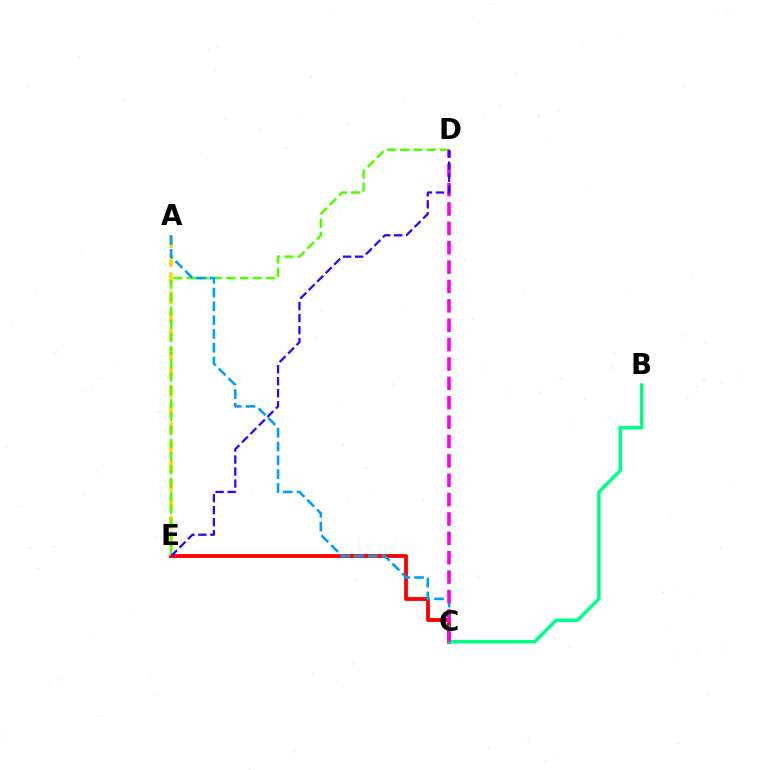{('C', 'E'): [{'color': '#ff0000', 'line_style': 'solid', 'thickness': 2.76}], ('A', 'E'): [{'color': '#ffd500', 'line_style': 'dashed', 'thickness': 2.54}], ('D', 'E'): [{'color': '#4fff00', 'line_style': 'dashed', 'thickness': 1.8}, {'color': '#3700ff', 'line_style': 'dashed', 'thickness': 1.63}], ('B', 'C'): [{'color': '#00ff86', 'line_style': 'solid', 'thickness': 2.51}], ('A', 'C'): [{'color': '#009eff', 'line_style': 'dashed', 'thickness': 1.87}], ('C', 'D'): [{'color': '#ff00ed', 'line_style': 'dashed', 'thickness': 2.63}]}